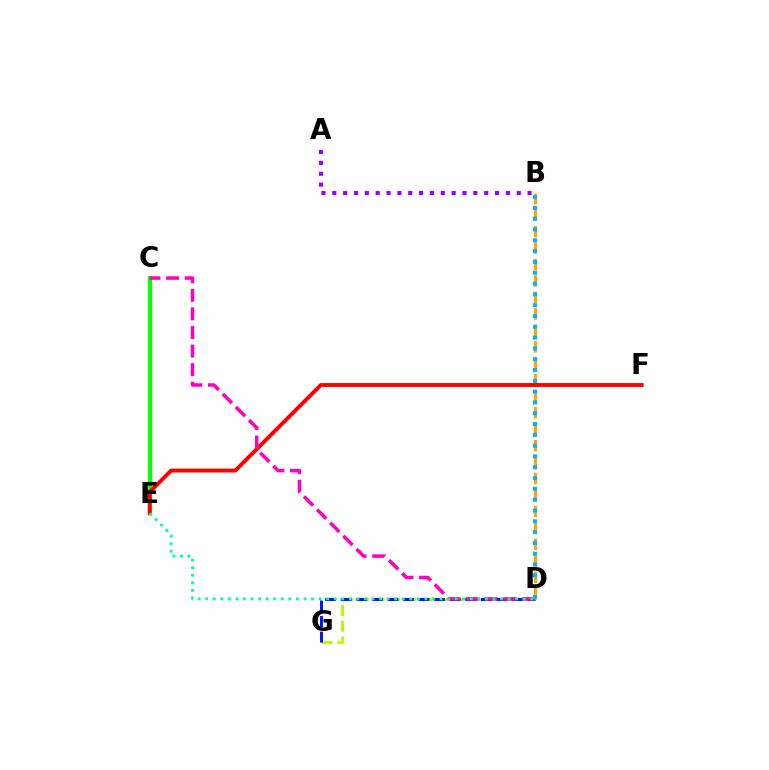{('D', 'G'): [{'color': '#b3ff00', 'line_style': 'dashed', 'thickness': 2.15}, {'color': '#0010ff', 'line_style': 'dashed', 'thickness': 2.11}], ('C', 'E'): [{'color': '#08ff00', 'line_style': 'solid', 'thickness': 2.98}], ('B', 'D'): [{'color': '#ffa500', 'line_style': 'dashed', 'thickness': 2.24}, {'color': '#00b5ff', 'line_style': 'dotted', 'thickness': 2.94}], ('E', 'F'): [{'color': '#ff0000', 'line_style': 'solid', 'thickness': 2.8}], ('C', 'D'): [{'color': '#ff00bd', 'line_style': 'dashed', 'thickness': 2.53}], ('D', 'E'): [{'color': '#00ff9d', 'line_style': 'dotted', 'thickness': 2.05}], ('A', 'B'): [{'color': '#9b00ff', 'line_style': 'dotted', 'thickness': 2.95}]}